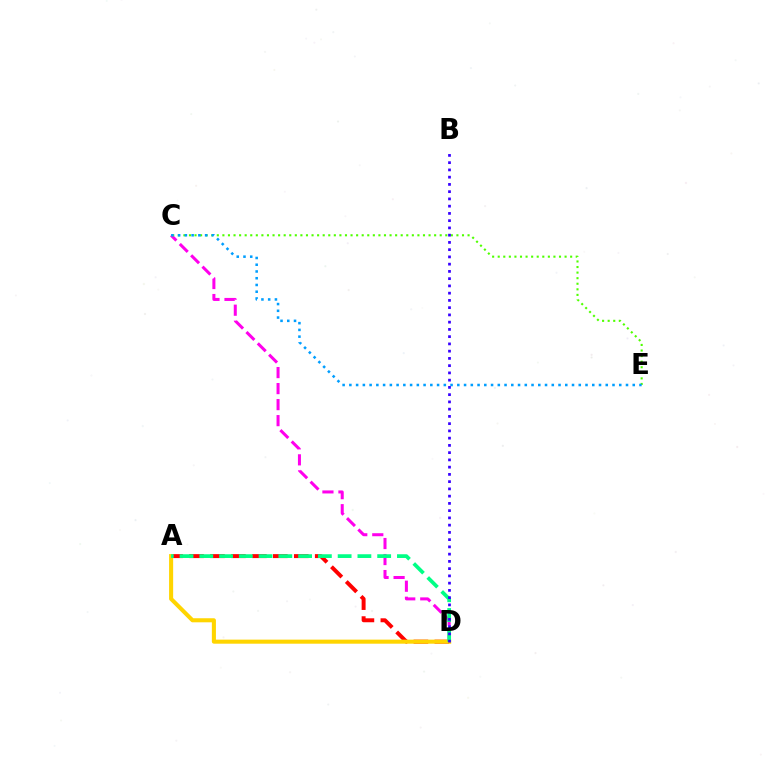{('C', 'D'): [{'color': '#ff00ed', 'line_style': 'dashed', 'thickness': 2.18}], ('A', 'D'): [{'color': '#ff0000', 'line_style': 'dashed', 'thickness': 2.85}, {'color': '#ffd500', 'line_style': 'solid', 'thickness': 2.93}, {'color': '#00ff86', 'line_style': 'dashed', 'thickness': 2.69}], ('C', 'E'): [{'color': '#4fff00', 'line_style': 'dotted', 'thickness': 1.51}, {'color': '#009eff', 'line_style': 'dotted', 'thickness': 1.83}], ('B', 'D'): [{'color': '#3700ff', 'line_style': 'dotted', 'thickness': 1.97}]}